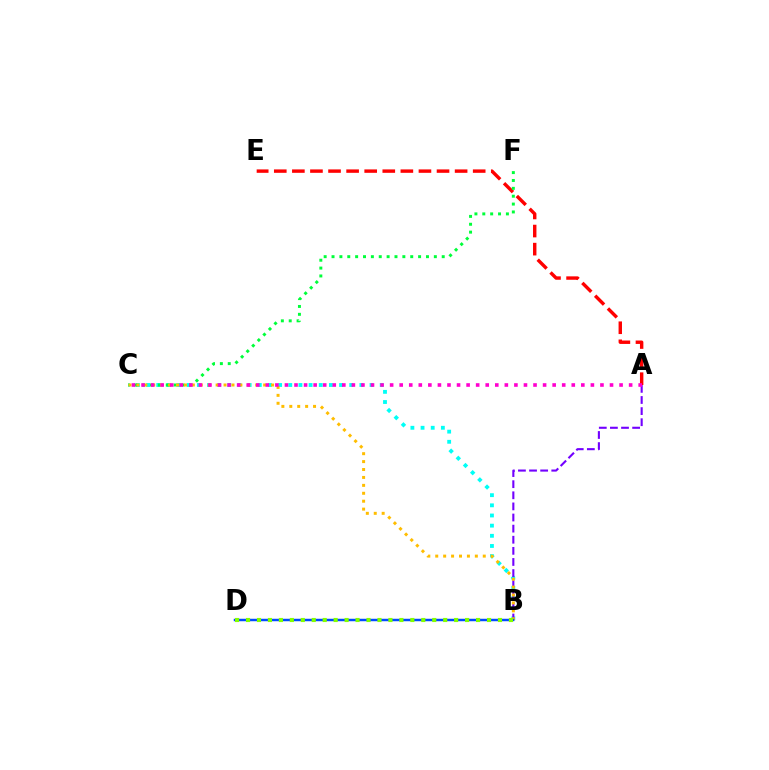{('A', 'E'): [{'color': '#ff0000', 'line_style': 'dashed', 'thickness': 2.46}], ('B', 'C'): [{'color': '#00fff6', 'line_style': 'dotted', 'thickness': 2.76}, {'color': '#ffbd00', 'line_style': 'dotted', 'thickness': 2.15}], ('C', 'F'): [{'color': '#00ff39', 'line_style': 'dotted', 'thickness': 2.14}], ('A', 'B'): [{'color': '#7200ff', 'line_style': 'dashed', 'thickness': 1.51}], ('A', 'C'): [{'color': '#ff00cf', 'line_style': 'dotted', 'thickness': 2.6}], ('B', 'D'): [{'color': '#004bff', 'line_style': 'solid', 'thickness': 1.77}, {'color': '#84ff00', 'line_style': 'dotted', 'thickness': 2.98}]}